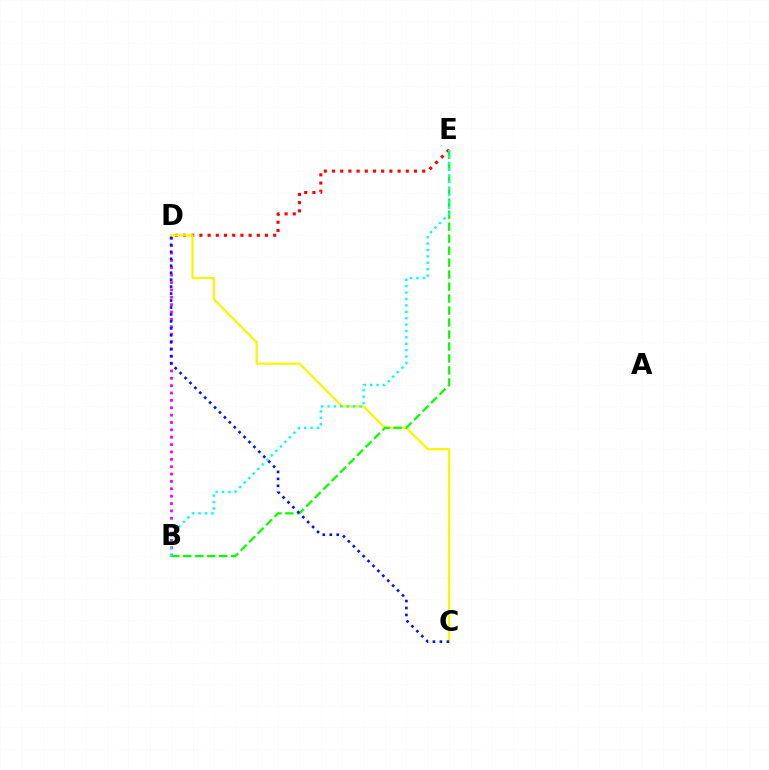{('B', 'D'): [{'color': '#ee00ff', 'line_style': 'dotted', 'thickness': 2.0}], ('D', 'E'): [{'color': '#ff0000', 'line_style': 'dotted', 'thickness': 2.23}], ('C', 'D'): [{'color': '#fcf500', 'line_style': 'solid', 'thickness': 1.61}, {'color': '#0010ff', 'line_style': 'dotted', 'thickness': 1.89}], ('B', 'E'): [{'color': '#08ff00', 'line_style': 'dashed', 'thickness': 1.63}, {'color': '#00fff6', 'line_style': 'dotted', 'thickness': 1.74}]}